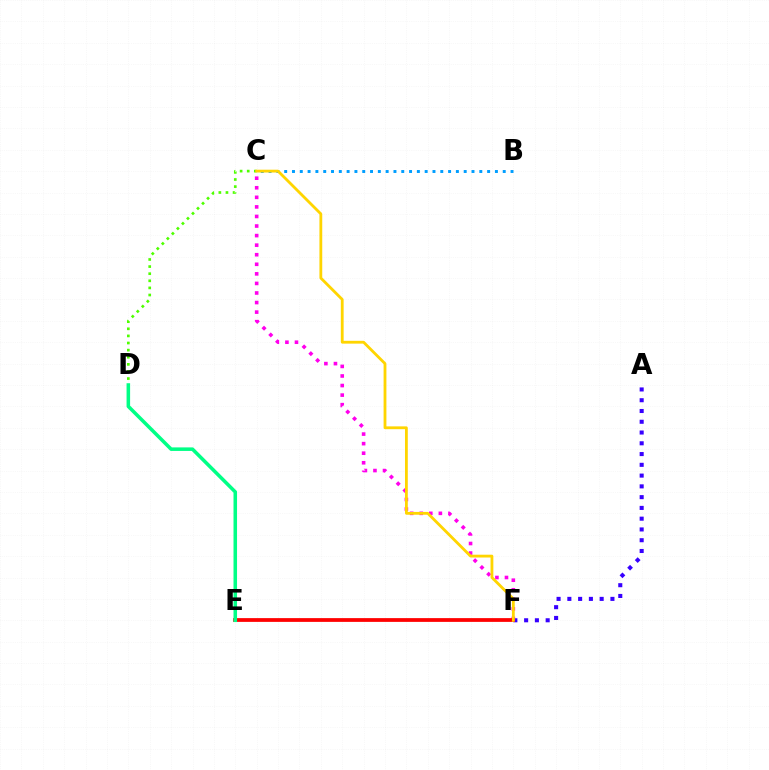{('B', 'C'): [{'color': '#009eff', 'line_style': 'dotted', 'thickness': 2.12}], ('A', 'F'): [{'color': '#3700ff', 'line_style': 'dotted', 'thickness': 2.93}], ('C', 'F'): [{'color': '#ff00ed', 'line_style': 'dotted', 'thickness': 2.6}, {'color': '#ffd500', 'line_style': 'solid', 'thickness': 2.02}], ('E', 'F'): [{'color': '#ff0000', 'line_style': 'solid', 'thickness': 2.71}], ('C', 'D'): [{'color': '#4fff00', 'line_style': 'dotted', 'thickness': 1.93}], ('D', 'E'): [{'color': '#00ff86', 'line_style': 'solid', 'thickness': 2.55}]}